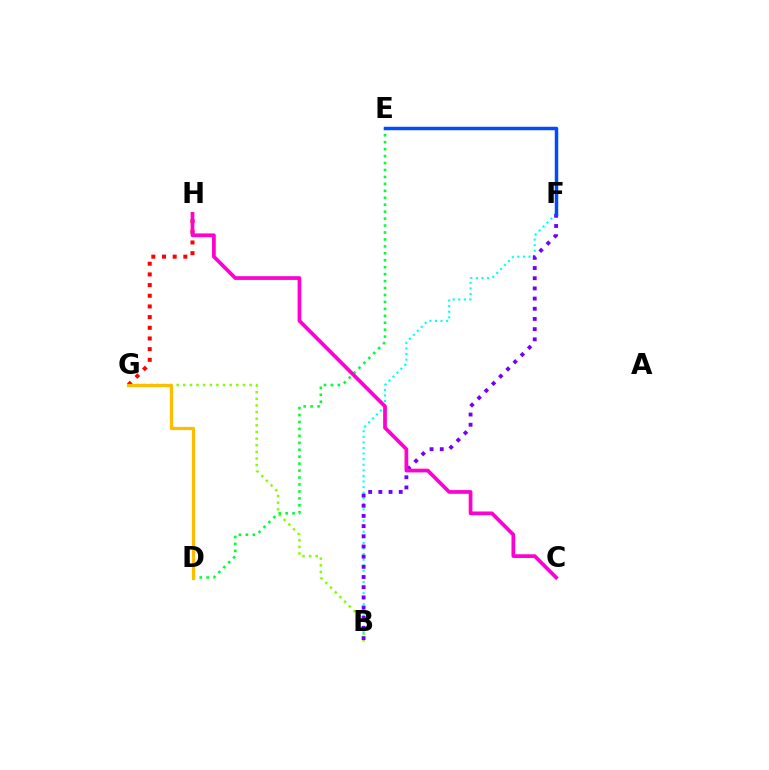{('B', 'G'): [{'color': '#84ff00', 'line_style': 'dotted', 'thickness': 1.8}], ('B', 'F'): [{'color': '#00fff6', 'line_style': 'dotted', 'thickness': 1.52}, {'color': '#7200ff', 'line_style': 'dotted', 'thickness': 2.77}], ('G', 'H'): [{'color': '#ff0000', 'line_style': 'dotted', 'thickness': 2.9}], ('D', 'E'): [{'color': '#00ff39', 'line_style': 'dotted', 'thickness': 1.89}], ('E', 'F'): [{'color': '#004bff', 'line_style': 'solid', 'thickness': 2.5}], ('D', 'G'): [{'color': '#ffbd00', 'line_style': 'solid', 'thickness': 2.33}], ('C', 'H'): [{'color': '#ff00cf', 'line_style': 'solid', 'thickness': 2.68}]}